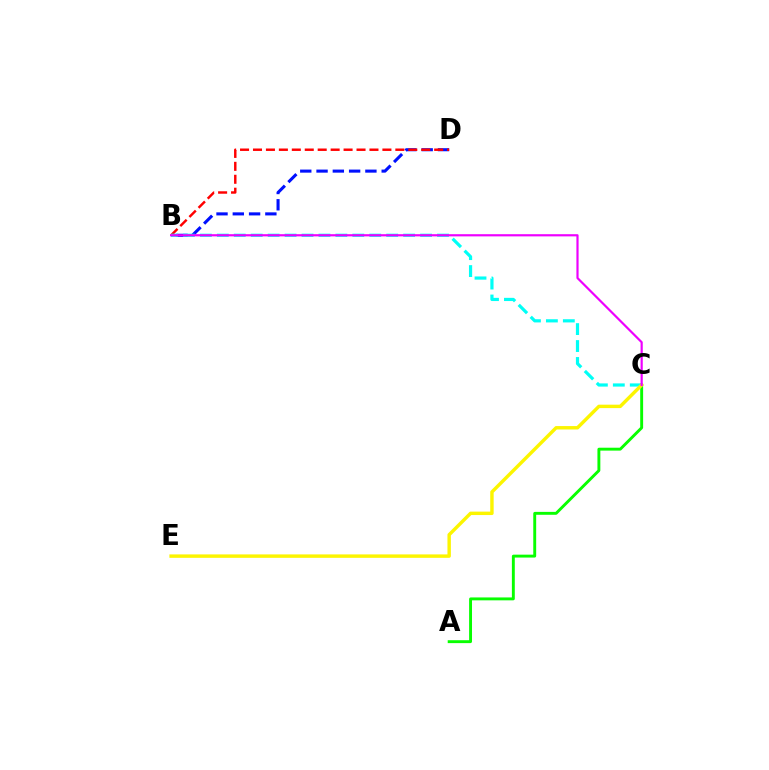{('A', 'C'): [{'color': '#08ff00', 'line_style': 'solid', 'thickness': 2.09}], ('B', 'D'): [{'color': '#0010ff', 'line_style': 'dashed', 'thickness': 2.21}, {'color': '#ff0000', 'line_style': 'dashed', 'thickness': 1.76}], ('B', 'C'): [{'color': '#00fff6', 'line_style': 'dashed', 'thickness': 2.3}, {'color': '#ee00ff', 'line_style': 'solid', 'thickness': 1.57}], ('C', 'E'): [{'color': '#fcf500', 'line_style': 'solid', 'thickness': 2.47}]}